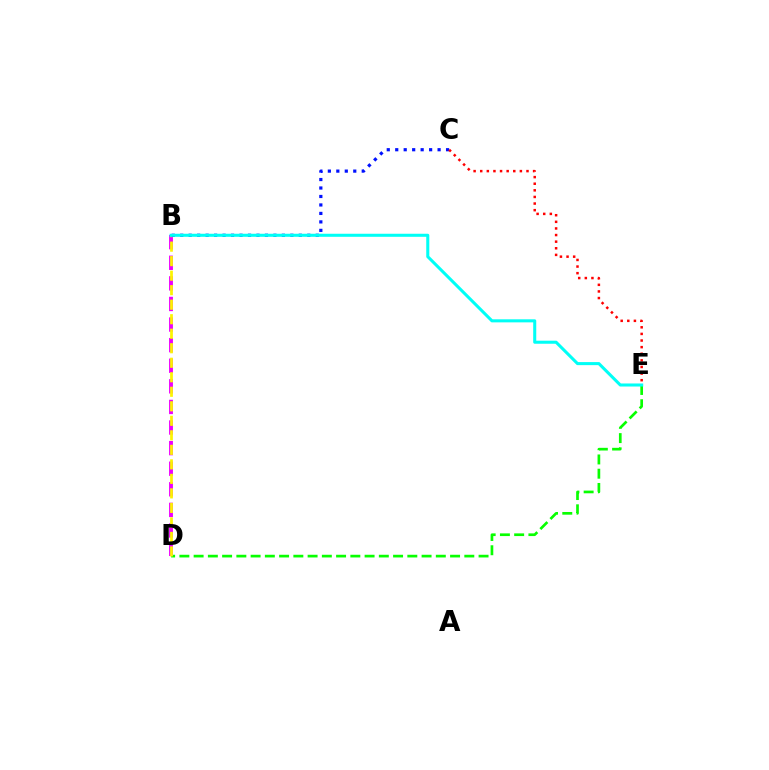{('D', 'E'): [{'color': '#08ff00', 'line_style': 'dashed', 'thickness': 1.94}], ('B', 'D'): [{'color': '#ee00ff', 'line_style': 'dashed', 'thickness': 2.8}, {'color': '#fcf500', 'line_style': 'dashed', 'thickness': 1.97}], ('B', 'C'): [{'color': '#0010ff', 'line_style': 'dotted', 'thickness': 2.3}], ('C', 'E'): [{'color': '#ff0000', 'line_style': 'dotted', 'thickness': 1.8}], ('B', 'E'): [{'color': '#00fff6', 'line_style': 'solid', 'thickness': 2.2}]}